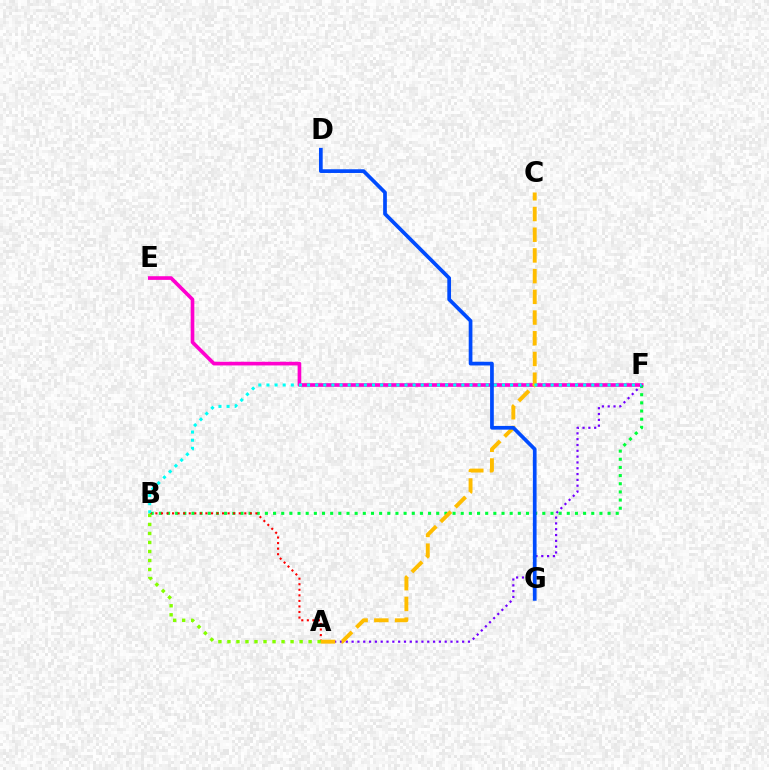{('E', 'F'): [{'color': '#ff00cf', 'line_style': 'solid', 'thickness': 2.63}], ('B', 'F'): [{'color': '#00ff39', 'line_style': 'dotted', 'thickness': 2.22}, {'color': '#00fff6', 'line_style': 'dotted', 'thickness': 2.21}], ('A', 'B'): [{'color': '#ff0000', 'line_style': 'dotted', 'thickness': 1.51}, {'color': '#84ff00', 'line_style': 'dotted', 'thickness': 2.45}], ('A', 'F'): [{'color': '#7200ff', 'line_style': 'dotted', 'thickness': 1.58}], ('A', 'C'): [{'color': '#ffbd00', 'line_style': 'dashed', 'thickness': 2.81}], ('D', 'G'): [{'color': '#004bff', 'line_style': 'solid', 'thickness': 2.67}]}